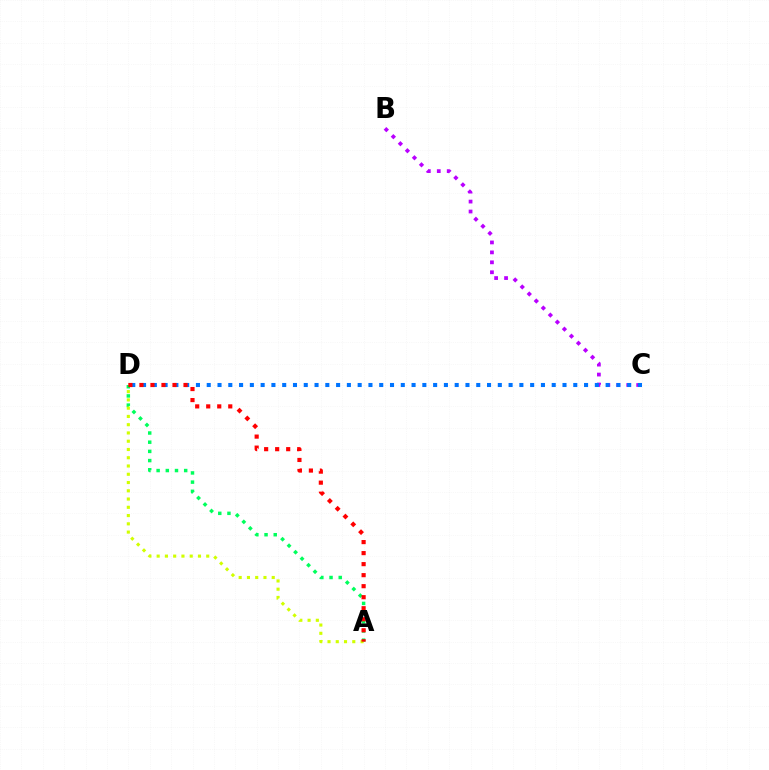{('A', 'D'): [{'color': '#00ff5c', 'line_style': 'dotted', 'thickness': 2.5}, {'color': '#d1ff00', 'line_style': 'dotted', 'thickness': 2.24}, {'color': '#ff0000', 'line_style': 'dotted', 'thickness': 2.99}], ('B', 'C'): [{'color': '#b900ff', 'line_style': 'dotted', 'thickness': 2.7}], ('C', 'D'): [{'color': '#0074ff', 'line_style': 'dotted', 'thickness': 2.93}]}